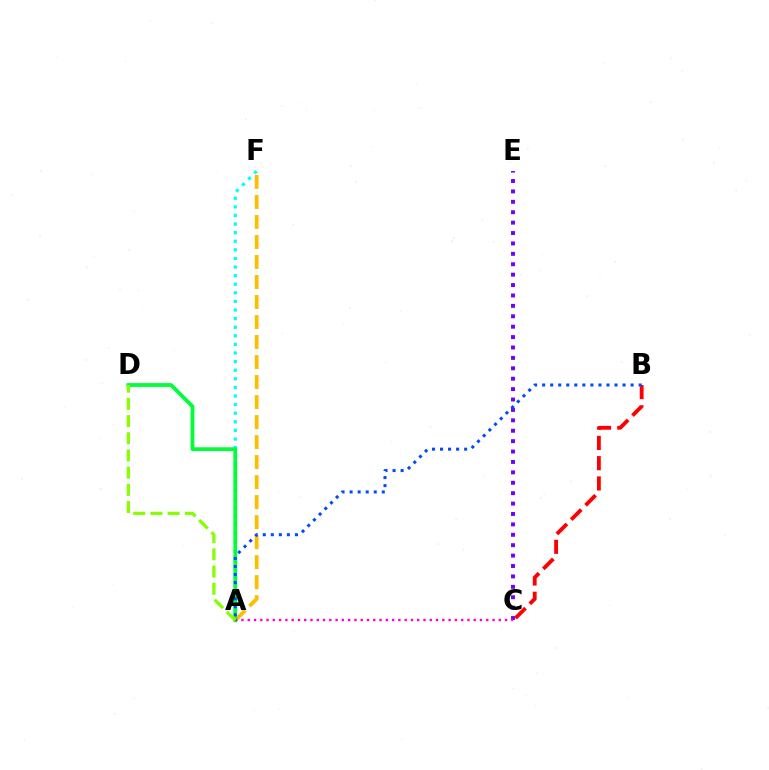{('A', 'F'): [{'color': '#00fff6', 'line_style': 'dotted', 'thickness': 2.34}, {'color': '#ffbd00', 'line_style': 'dashed', 'thickness': 2.72}], ('A', 'D'): [{'color': '#00ff39', 'line_style': 'solid', 'thickness': 2.73}, {'color': '#84ff00', 'line_style': 'dashed', 'thickness': 2.34}], ('C', 'E'): [{'color': '#7200ff', 'line_style': 'dotted', 'thickness': 2.83}], ('B', 'C'): [{'color': '#ff0000', 'line_style': 'dashed', 'thickness': 2.75}], ('A', 'B'): [{'color': '#004bff', 'line_style': 'dotted', 'thickness': 2.19}], ('A', 'C'): [{'color': '#ff00cf', 'line_style': 'dotted', 'thickness': 1.71}]}